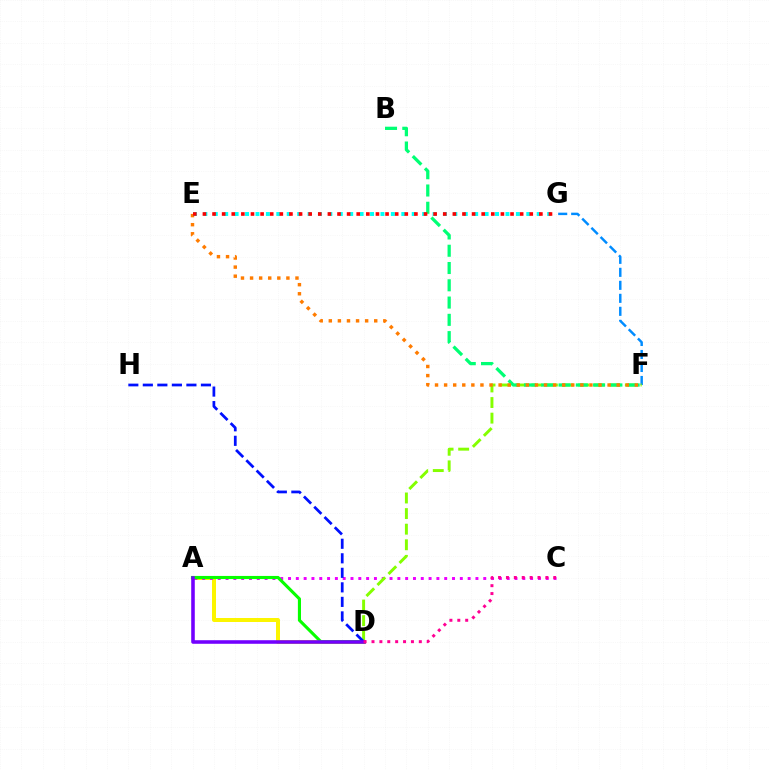{('F', 'G'): [{'color': '#008cff', 'line_style': 'dashed', 'thickness': 1.77}], ('A', 'D'): [{'color': '#fcf500', 'line_style': 'solid', 'thickness': 2.88}, {'color': '#08ff00', 'line_style': 'solid', 'thickness': 2.24}, {'color': '#7200ff', 'line_style': 'solid', 'thickness': 2.57}], ('A', 'C'): [{'color': '#ee00ff', 'line_style': 'dotted', 'thickness': 2.12}], ('D', 'F'): [{'color': '#84ff00', 'line_style': 'dashed', 'thickness': 2.12}], ('D', 'H'): [{'color': '#0010ff', 'line_style': 'dashed', 'thickness': 1.97}], ('B', 'F'): [{'color': '#00ff74', 'line_style': 'dashed', 'thickness': 2.35}], ('E', 'F'): [{'color': '#ff7c00', 'line_style': 'dotted', 'thickness': 2.47}], ('E', 'G'): [{'color': '#00fff6', 'line_style': 'dotted', 'thickness': 2.83}, {'color': '#ff0000', 'line_style': 'dotted', 'thickness': 2.61}], ('C', 'D'): [{'color': '#ff0094', 'line_style': 'dotted', 'thickness': 2.14}]}